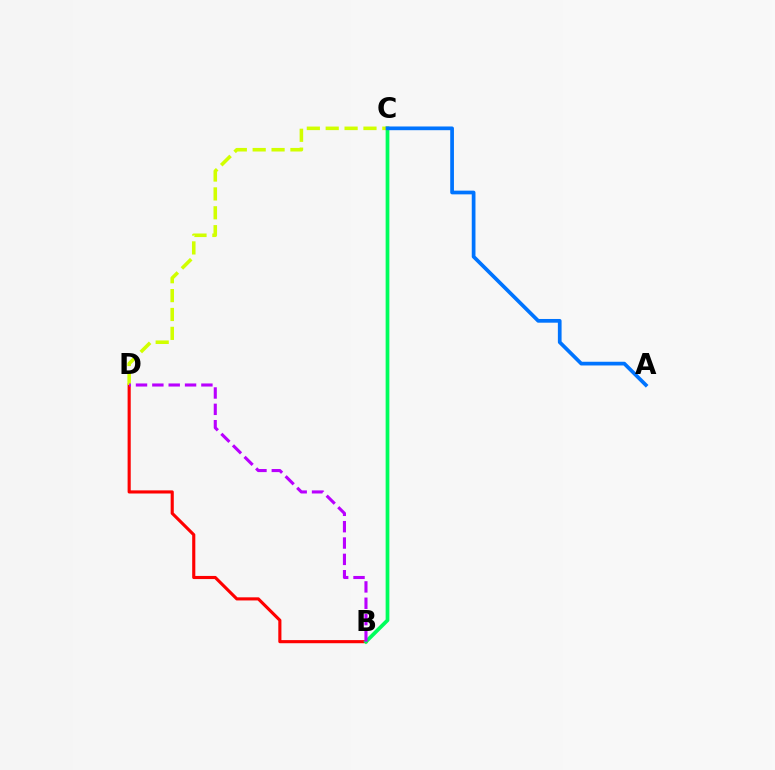{('B', 'D'): [{'color': '#ff0000', 'line_style': 'solid', 'thickness': 2.25}, {'color': '#b900ff', 'line_style': 'dashed', 'thickness': 2.22}], ('B', 'C'): [{'color': '#00ff5c', 'line_style': 'solid', 'thickness': 2.68}], ('C', 'D'): [{'color': '#d1ff00', 'line_style': 'dashed', 'thickness': 2.57}], ('A', 'C'): [{'color': '#0074ff', 'line_style': 'solid', 'thickness': 2.67}]}